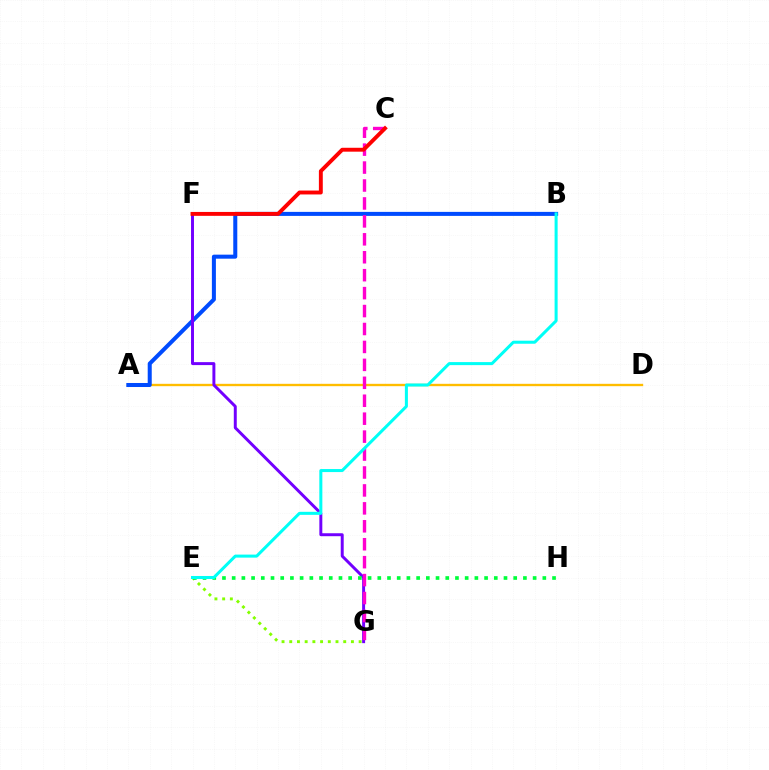{('A', 'D'): [{'color': '#ffbd00', 'line_style': 'solid', 'thickness': 1.7}], ('E', 'G'): [{'color': '#84ff00', 'line_style': 'dotted', 'thickness': 2.09}], ('A', 'B'): [{'color': '#004bff', 'line_style': 'solid', 'thickness': 2.9}], ('F', 'G'): [{'color': '#7200ff', 'line_style': 'solid', 'thickness': 2.13}], ('C', 'G'): [{'color': '#ff00cf', 'line_style': 'dashed', 'thickness': 2.44}], ('E', 'H'): [{'color': '#00ff39', 'line_style': 'dotted', 'thickness': 2.64}], ('C', 'F'): [{'color': '#ff0000', 'line_style': 'solid', 'thickness': 2.81}], ('B', 'E'): [{'color': '#00fff6', 'line_style': 'solid', 'thickness': 2.18}]}